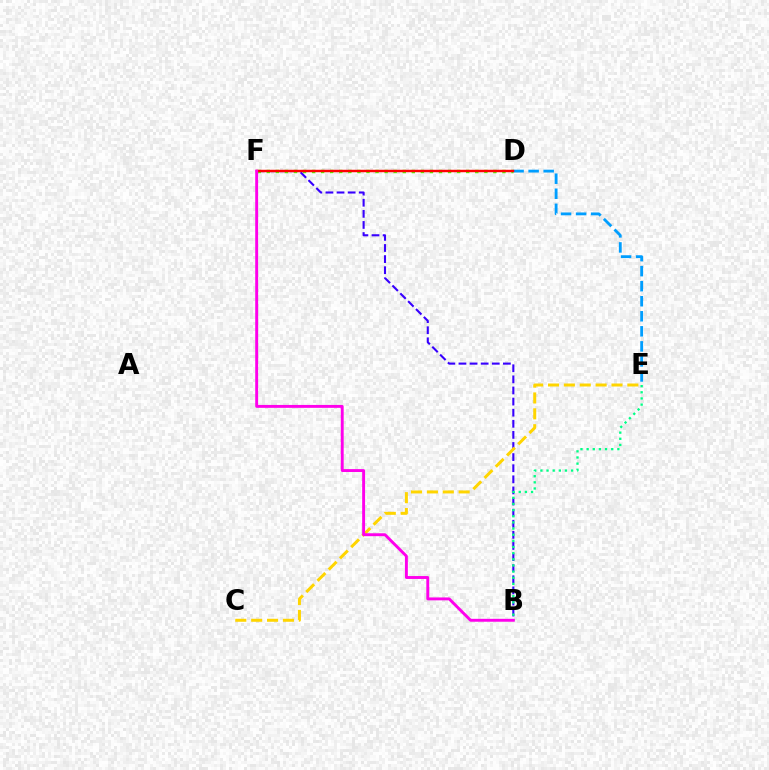{('B', 'F'): [{'color': '#3700ff', 'line_style': 'dashed', 'thickness': 1.51}, {'color': '#ff00ed', 'line_style': 'solid', 'thickness': 2.09}], ('B', 'E'): [{'color': '#00ff86', 'line_style': 'dotted', 'thickness': 1.67}], ('D', 'F'): [{'color': '#4fff00', 'line_style': 'dotted', 'thickness': 2.46}, {'color': '#ff0000', 'line_style': 'solid', 'thickness': 1.76}], ('C', 'E'): [{'color': '#ffd500', 'line_style': 'dashed', 'thickness': 2.16}], ('D', 'E'): [{'color': '#009eff', 'line_style': 'dashed', 'thickness': 2.04}]}